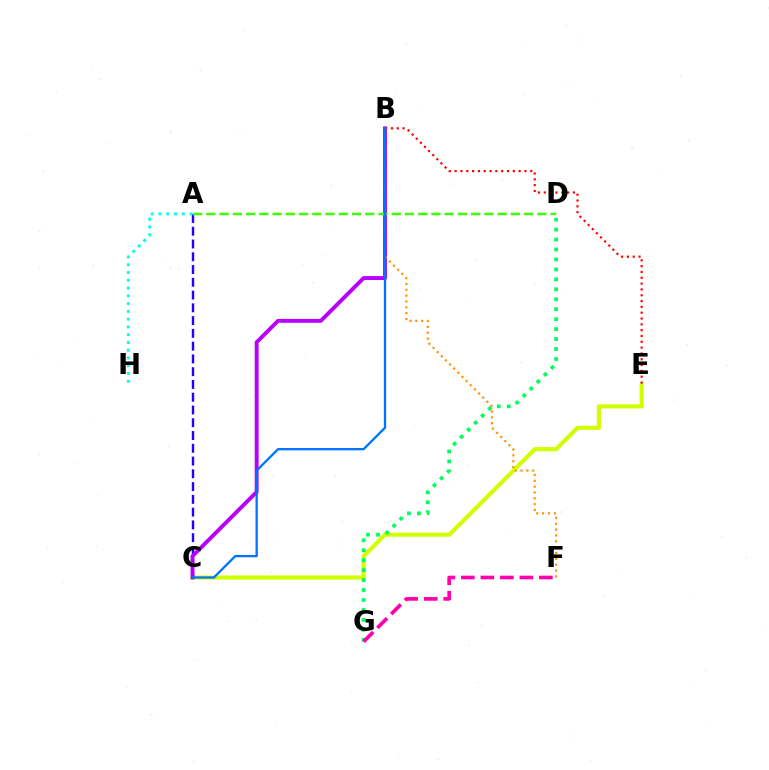{('C', 'E'): [{'color': '#d1ff00', 'line_style': 'solid', 'thickness': 2.96}], ('A', 'C'): [{'color': '#2500ff', 'line_style': 'dashed', 'thickness': 1.73}], ('D', 'G'): [{'color': '#00ff5c', 'line_style': 'dotted', 'thickness': 2.7}], ('B', 'C'): [{'color': '#b900ff', 'line_style': 'solid', 'thickness': 2.81}, {'color': '#0074ff', 'line_style': 'solid', 'thickness': 1.67}], ('B', 'E'): [{'color': '#ff0000', 'line_style': 'dotted', 'thickness': 1.58}], ('B', 'F'): [{'color': '#ff9400', 'line_style': 'dotted', 'thickness': 1.59}], ('A', 'H'): [{'color': '#00fff6', 'line_style': 'dotted', 'thickness': 2.11}], ('A', 'D'): [{'color': '#3dff00', 'line_style': 'dashed', 'thickness': 1.8}], ('F', 'G'): [{'color': '#ff00ac', 'line_style': 'dashed', 'thickness': 2.65}]}